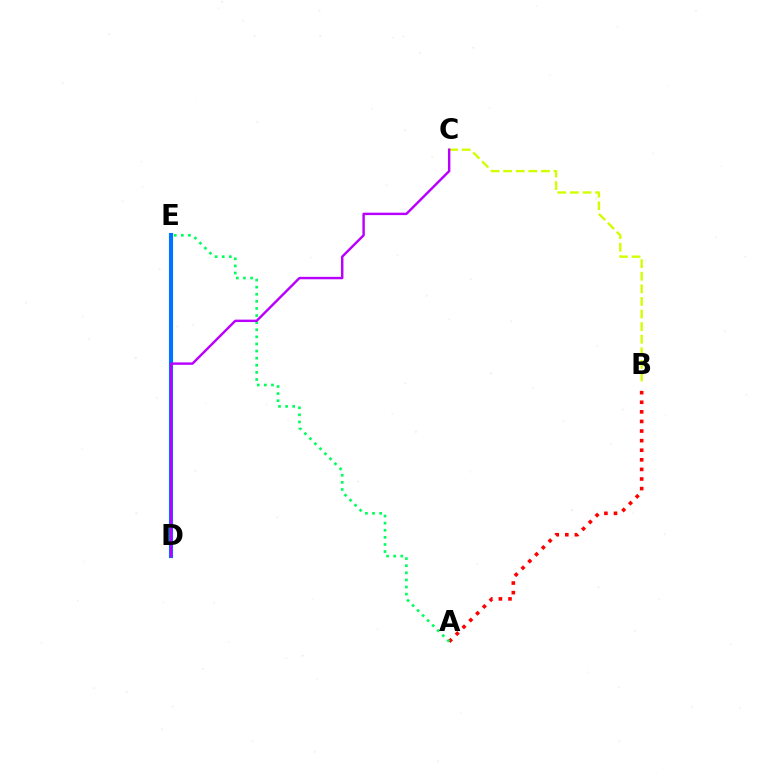{('B', 'C'): [{'color': '#d1ff00', 'line_style': 'dashed', 'thickness': 1.71}], ('D', 'E'): [{'color': '#0074ff', 'line_style': 'solid', 'thickness': 2.96}], ('A', 'B'): [{'color': '#ff0000', 'line_style': 'dotted', 'thickness': 2.61}], ('A', 'E'): [{'color': '#00ff5c', 'line_style': 'dotted', 'thickness': 1.93}], ('C', 'D'): [{'color': '#b900ff', 'line_style': 'solid', 'thickness': 1.75}]}